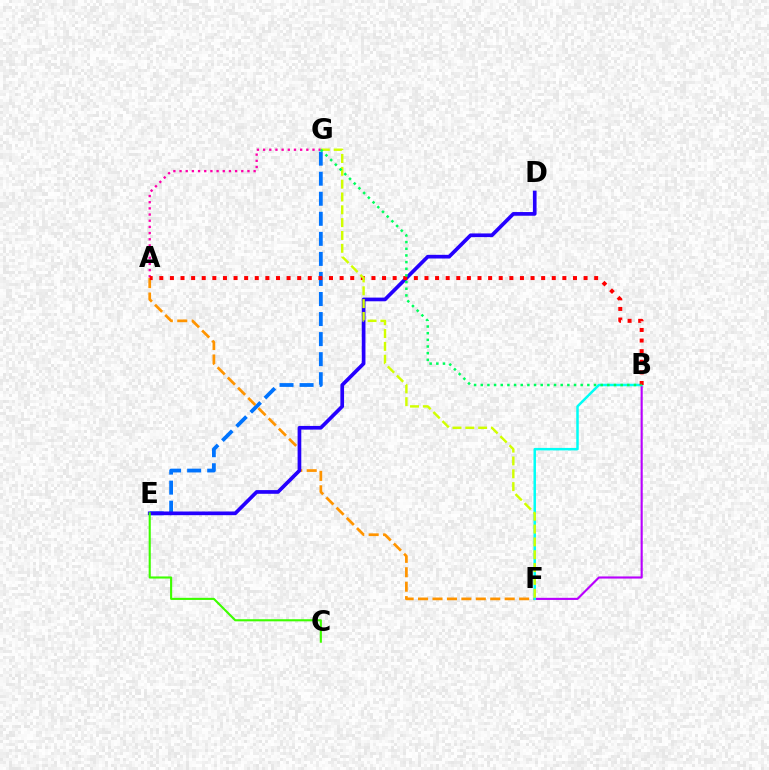{('E', 'G'): [{'color': '#0074ff', 'line_style': 'dashed', 'thickness': 2.72}], ('A', 'F'): [{'color': '#ff9400', 'line_style': 'dashed', 'thickness': 1.96}], ('D', 'E'): [{'color': '#2500ff', 'line_style': 'solid', 'thickness': 2.66}], ('A', 'G'): [{'color': '#ff00ac', 'line_style': 'dotted', 'thickness': 1.68}], ('B', 'F'): [{'color': '#b900ff', 'line_style': 'solid', 'thickness': 1.53}, {'color': '#00fff6', 'line_style': 'solid', 'thickness': 1.79}], ('A', 'B'): [{'color': '#ff0000', 'line_style': 'dotted', 'thickness': 2.88}], ('C', 'E'): [{'color': '#3dff00', 'line_style': 'solid', 'thickness': 1.52}], ('F', 'G'): [{'color': '#d1ff00', 'line_style': 'dashed', 'thickness': 1.74}], ('B', 'G'): [{'color': '#00ff5c', 'line_style': 'dotted', 'thickness': 1.81}]}